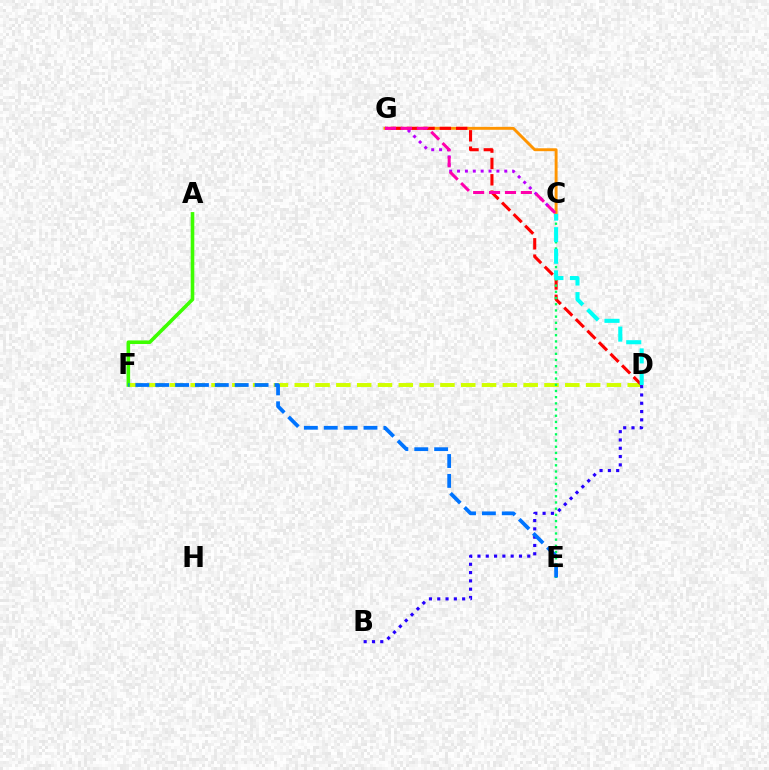{('D', 'F'): [{'color': '#d1ff00', 'line_style': 'dashed', 'thickness': 2.83}], ('C', 'G'): [{'color': '#ff9400', 'line_style': 'solid', 'thickness': 2.1}, {'color': '#b900ff', 'line_style': 'dotted', 'thickness': 2.14}, {'color': '#ff00ac', 'line_style': 'dashed', 'thickness': 2.16}], ('D', 'G'): [{'color': '#ff0000', 'line_style': 'dashed', 'thickness': 2.22}], ('C', 'E'): [{'color': '#00ff5c', 'line_style': 'dotted', 'thickness': 1.68}], ('B', 'D'): [{'color': '#2500ff', 'line_style': 'dotted', 'thickness': 2.26}], ('A', 'F'): [{'color': '#3dff00', 'line_style': 'solid', 'thickness': 2.59}], ('E', 'F'): [{'color': '#0074ff', 'line_style': 'dashed', 'thickness': 2.7}], ('C', 'D'): [{'color': '#00fff6', 'line_style': 'dashed', 'thickness': 2.93}]}